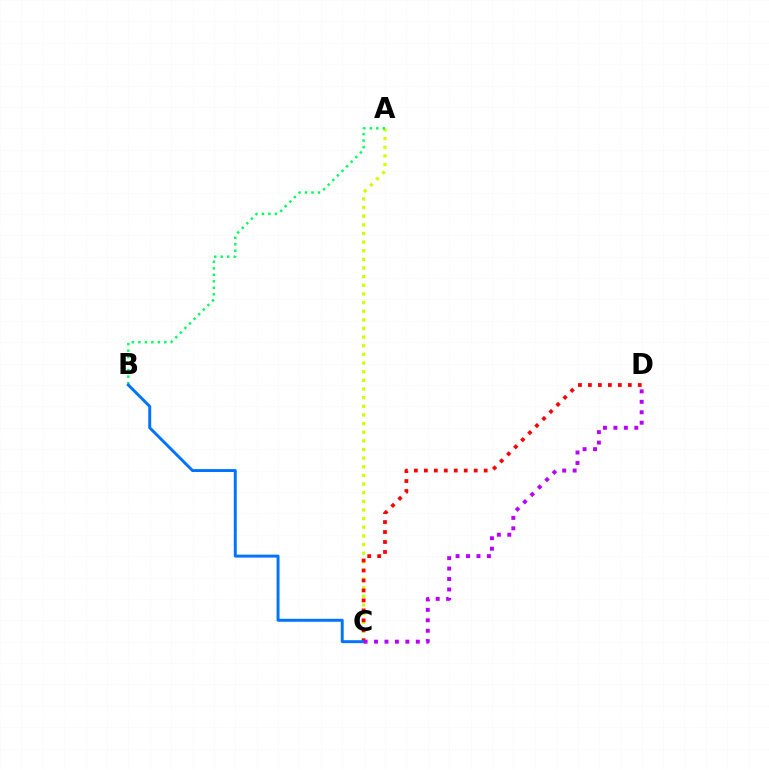{('A', 'C'): [{'color': '#d1ff00', 'line_style': 'dotted', 'thickness': 2.35}], ('C', 'D'): [{'color': '#ff0000', 'line_style': 'dotted', 'thickness': 2.71}, {'color': '#b900ff', 'line_style': 'dotted', 'thickness': 2.84}], ('A', 'B'): [{'color': '#00ff5c', 'line_style': 'dotted', 'thickness': 1.76}], ('B', 'C'): [{'color': '#0074ff', 'line_style': 'solid', 'thickness': 2.12}]}